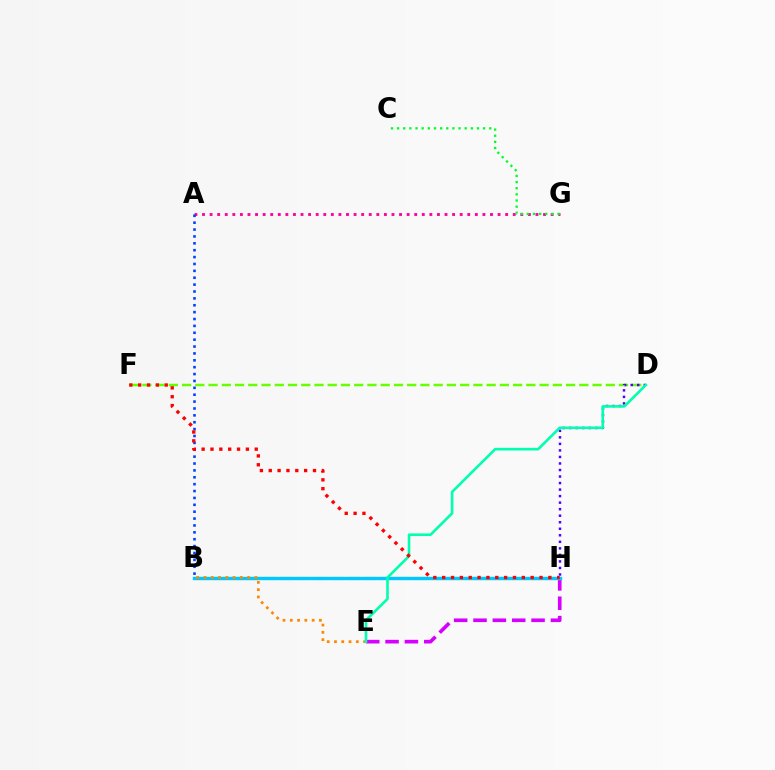{('D', 'F'): [{'color': '#66ff00', 'line_style': 'dashed', 'thickness': 1.8}], ('E', 'H'): [{'color': '#d600ff', 'line_style': 'dashed', 'thickness': 2.63}], ('A', 'G'): [{'color': '#ff00a0', 'line_style': 'dotted', 'thickness': 2.06}], ('A', 'B'): [{'color': '#003fff', 'line_style': 'dotted', 'thickness': 1.87}], ('B', 'H'): [{'color': '#eeff00', 'line_style': 'dashed', 'thickness': 2.28}, {'color': '#00c7ff', 'line_style': 'solid', 'thickness': 2.44}], ('B', 'E'): [{'color': '#ff8800', 'line_style': 'dotted', 'thickness': 1.98}], ('D', 'H'): [{'color': '#4f00ff', 'line_style': 'dotted', 'thickness': 1.77}], ('D', 'E'): [{'color': '#00ffaf', 'line_style': 'solid', 'thickness': 1.89}], ('F', 'H'): [{'color': '#ff0000', 'line_style': 'dotted', 'thickness': 2.4}], ('C', 'G'): [{'color': '#00ff27', 'line_style': 'dotted', 'thickness': 1.67}]}